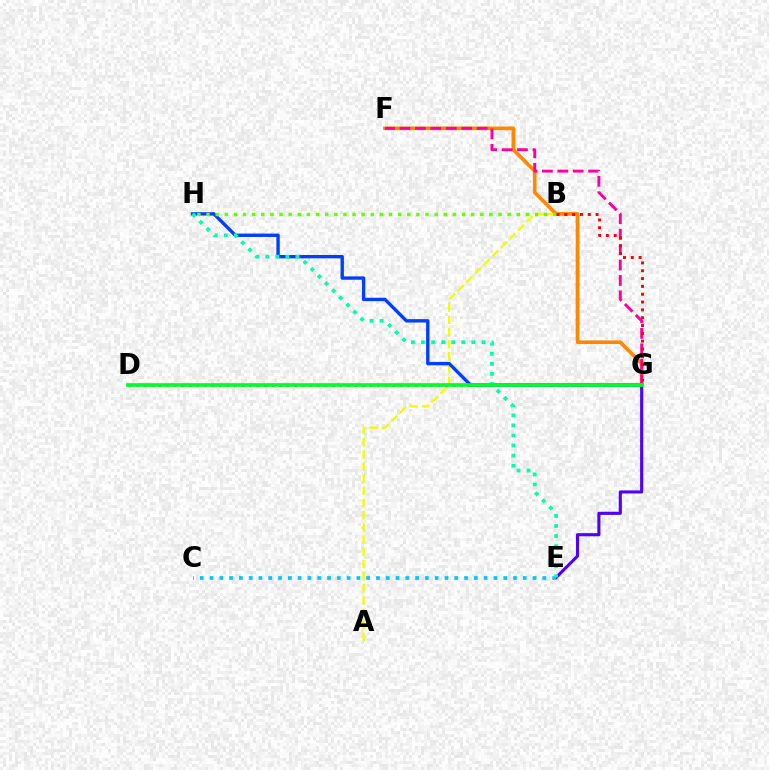{('A', 'B'): [{'color': '#eeff00', 'line_style': 'dashed', 'thickness': 1.66}], ('F', 'G'): [{'color': '#ff8800', 'line_style': 'solid', 'thickness': 2.62}, {'color': '#ff00a0', 'line_style': 'dashed', 'thickness': 2.1}], ('E', 'G'): [{'color': '#4f00ff', 'line_style': 'solid', 'thickness': 2.24}], ('G', 'H'): [{'color': '#003fff', 'line_style': 'solid', 'thickness': 2.42}], ('B', 'H'): [{'color': '#66ff00', 'line_style': 'dotted', 'thickness': 2.48}], ('B', 'G'): [{'color': '#ff0000', 'line_style': 'dotted', 'thickness': 2.13}], ('C', 'E'): [{'color': '#00c7ff', 'line_style': 'dotted', 'thickness': 2.66}], ('E', 'H'): [{'color': '#00ffaf', 'line_style': 'dotted', 'thickness': 2.73}], ('D', 'G'): [{'color': '#d600ff', 'line_style': 'dotted', 'thickness': 2.05}, {'color': '#00ff27', 'line_style': 'solid', 'thickness': 2.65}]}